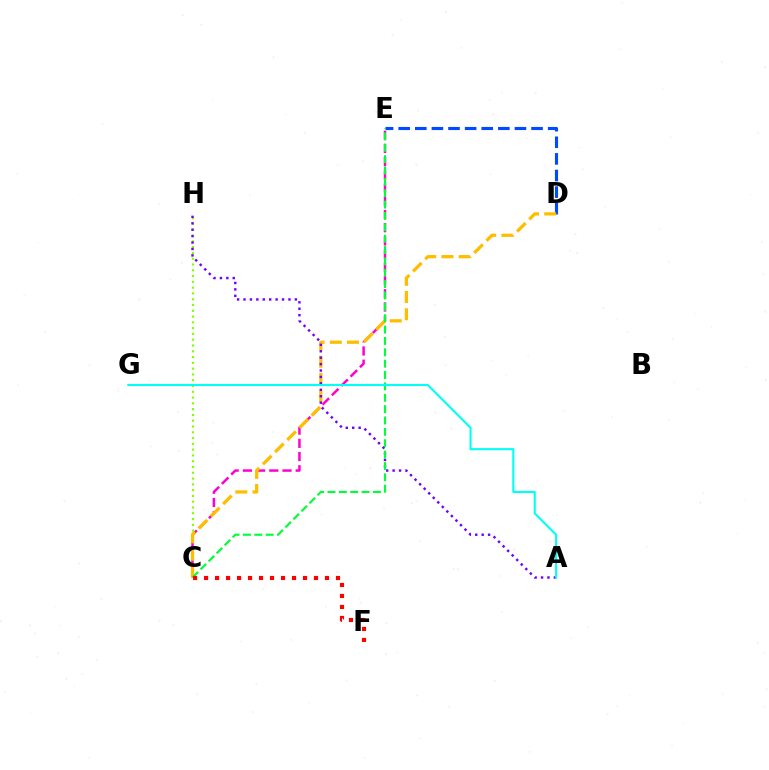{('D', 'E'): [{'color': '#004bff', 'line_style': 'dashed', 'thickness': 2.26}], ('C', 'E'): [{'color': '#ff00cf', 'line_style': 'dashed', 'thickness': 1.8}, {'color': '#00ff39', 'line_style': 'dashed', 'thickness': 1.54}], ('C', 'H'): [{'color': '#84ff00', 'line_style': 'dotted', 'thickness': 1.57}], ('C', 'D'): [{'color': '#ffbd00', 'line_style': 'dashed', 'thickness': 2.34}], ('A', 'H'): [{'color': '#7200ff', 'line_style': 'dotted', 'thickness': 1.75}], ('C', 'F'): [{'color': '#ff0000', 'line_style': 'dotted', 'thickness': 2.99}], ('A', 'G'): [{'color': '#00fff6', 'line_style': 'solid', 'thickness': 1.51}]}